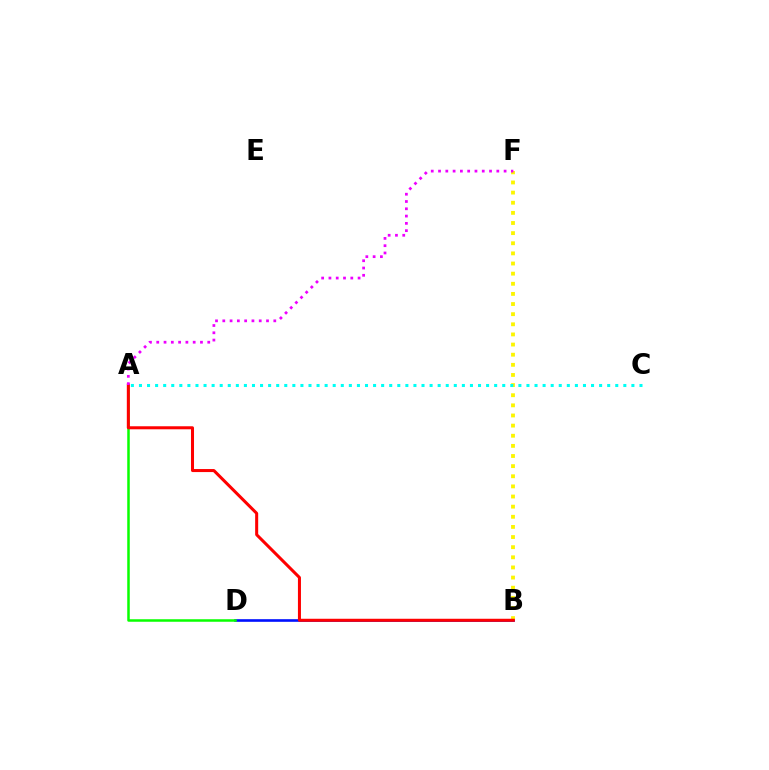{('B', 'D'): [{'color': '#0010ff', 'line_style': 'solid', 'thickness': 1.9}], ('B', 'F'): [{'color': '#fcf500', 'line_style': 'dotted', 'thickness': 2.75}], ('A', 'C'): [{'color': '#00fff6', 'line_style': 'dotted', 'thickness': 2.19}], ('A', 'D'): [{'color': '#08ff00', 'line_style': 'solid', 'thickness': 1.81}], ('A', 'B'): [{'color': '#ff0000', 'line_style': 'solid', 'thickness': 2.18}], ('A', 'F'): [{'color': '#ee00ff', 'line_style': 'dotted', 'thickness': 1.98}]}